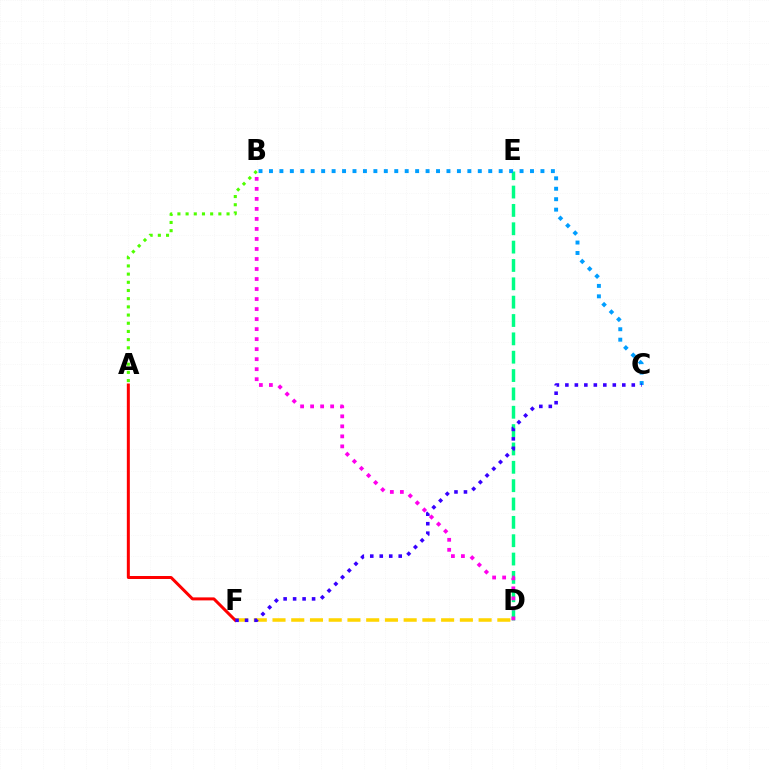{('D', 'E'): [{'color': '#00ff86', 'line_style': 'dashed', 'thickness': 2.49}], ('D', 'F'): [{'color': '#ffd500', 'line_style': 'dashed', 'thickness': 2.55}], ('A', 'F'): [{'color': '#ff0000', 'line_style': 'solid', 'thickness': 2.16}], ('A', 'B'): [{'color': '#4fff00', 'line_style': 'dotted', 'thickness': 2.23}], ('B', 'C'): [{'color': '#009eff', 'line_style': 'dotted', 'thickness': 2.84}], ('C', 'F'): [{'color': '#3700ff', 'line_style': 'dotted', 'thickness': 2.58}], ('B', 'D'): [{'color': '#ff00ed', 'line_style': 'dotted', 'thickness': 2.72}]}